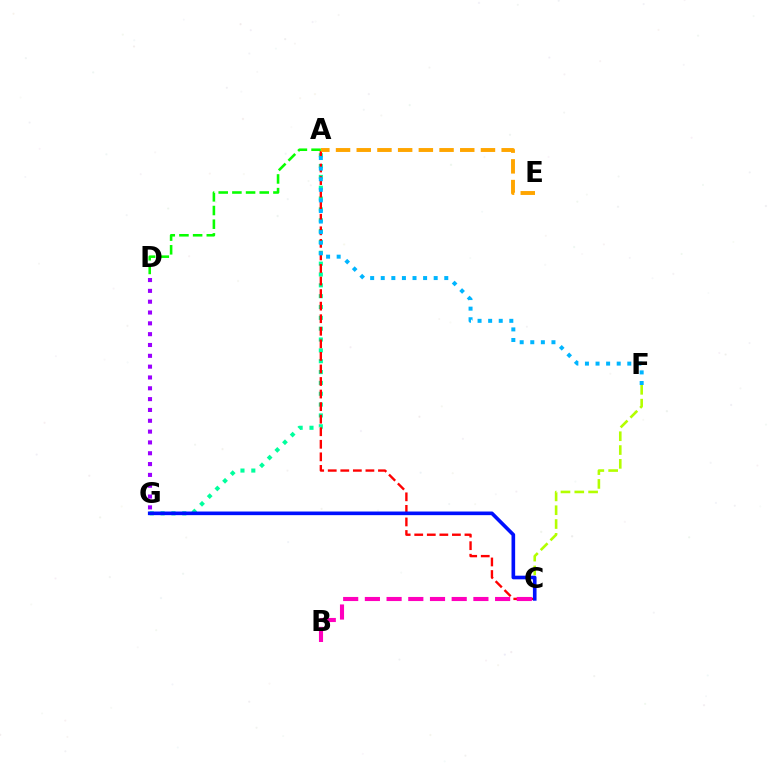{('A', 'G'): [{'color': '#00ff9d', 'line_style': 'dotted', 'thickness': 2.95}], ('A', 'C'): [{'color': '#ff0000', 'line_style': 'dashed', 'thickness': 1.71}], ('B', 'C'): [{'color': '#ff00bd', 'line_style': 'dashed', 'thickness': 2.95}], ('C', 'F'): [{'color': '#b3ff00', 'line_style': 'dashed', 'thickness': 1.88}], ('D', 'G'): [{'color': '#9b00ff', 'line_style': 'dotted', 'thickness': 2.94}], ('A', 'D'): [{'color': '#08ff00', 'line_style': 'dashed', 'thickness': 1.86}], ('C', 'G'): [{'color': '#0010ff', 'line_style': 'solid', 'thickness': 2.61}], ('A', 'F'): [{'color': '#00b5ff', 'line_style': 'dotted', 'thickness': 2.88}], ('A', 'E'): [{'color': '#ffa500', 'line_style': 'dashed', 'thickness': 2.81}]}